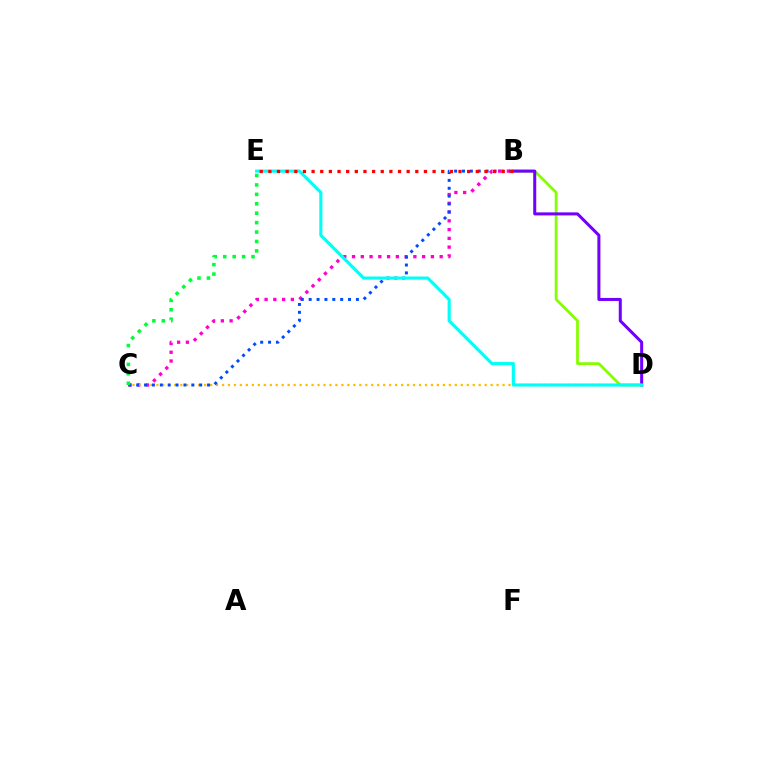{('B', 'D'): [{'color': '#84ff00', 'line_style': 'solid', 'thickness': 1.99}, {'color': '#7200ff', 'line_style': 'solid', 'thickness': 2.18}], ('B', 'C'): [{'color': '#ff00cf', 'line_style': 'dotted', 'thickness': 2.38}, {'color': '#004bff', 'line_style': 'dotted', 'thickness': 2.14}], ('C', 'D'): [{'color': '#ffbd00', 'line_style': 'dotted', 'thickness': 1.62}], ('C', 'E'): [{'color': '#00ff39', 'line_style': 'dotted', 'thickness': 2.56}], ('D', 'E'): [{'color': '#00fff6', 'line_style': 'solid', 'thickness': 2.25}], ('B', 'E'): [{'color': '#ff0000', 'line_style': 'dotted', 'thickness': 2.35}]}